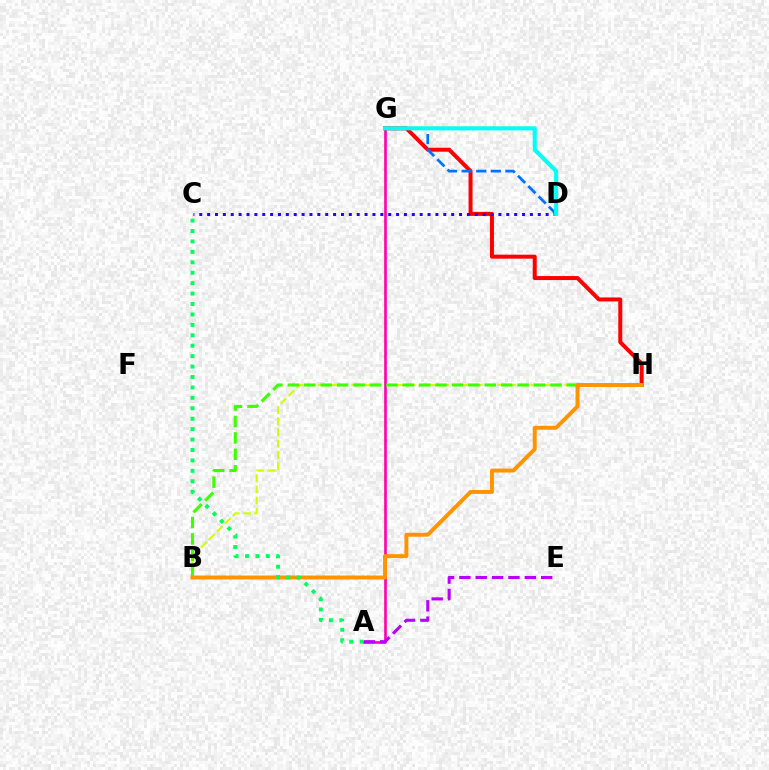{('B', 'H'): [{'color': '#d1ff00', 'line_style': 'dashed', 'thickness': 1.52}, {'color': '#3dff00', 'line_style': 'dashed', 'thickness': 2.23}, {'color': '#ff9400', 'line_style': 'solid', 'thickness': 2.83}], ('G', 'H'): [{'color': '#ff0000', 'line_style': 'solid', 'thickness': 2.88}], ('A', 'G'): [{'color': '#ff00ac', 'line_style': 'solid', 'thickness': 1.9}], ('D', 'G'): [{'color': '#0074ff', 'line_style': 'dashed', 'thickness': 1.98}, {'color': '#00fff6', 'line_style': 'solid', 'thickness': 2.93}], ('A', 'E'): [{'color': '#b900ff', 'line_style': 'dashed', 'thickness': 2.22}], ('C', 'D'): [{'color': '#2500ff', 'line_style': 'dotted', 'thickness': 2.14}], ('A', 'C'): [{'color': '#00ff5c', 'line_style': 'dotted', 'thickness': 2.83}]}